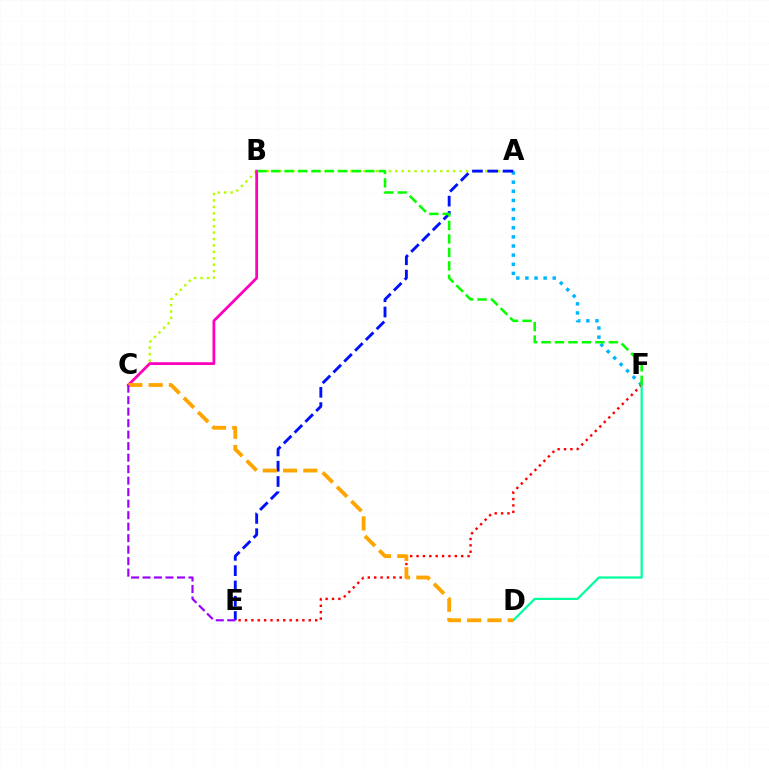{('A', 'C'): [{'color': '#b3ff00', 'line_style': 'dotted', 'thickness': 1.75}], ('B', 'C'): [{'color': '#ff00bd', 'line_style': 'solid', 'thickness': 2.0}], ('A', 'F'): [{'color': '#00b5ff', 'line_style': 'dotted', 'thickness': 2.48}], ('E', 'F'): [{'color': '#ff0000', 'line_style': 'dotted', 'thickness': 1.73}], ('D', 'F'): [{'color': '#00ff9d', 'line_style': 'solid', 'thickness': 1.6}], ('A', 'E'): [{'color': '#0010ff', 'line_style': 'dashed', 'thickness': 2.07}], ('B', 'F'): [{'color': '#08ff00', 'line_style': 'dashed', 'thickness': 1.83}], ('C', 'D'): [{'color': '#ffa500', 'line_style': 'dashed', 'thickness': 2.75}], ('C', 'E'): [{'color': '#9b00ff', 'line_style': 'dashed', 'thickness': 1.56}]}